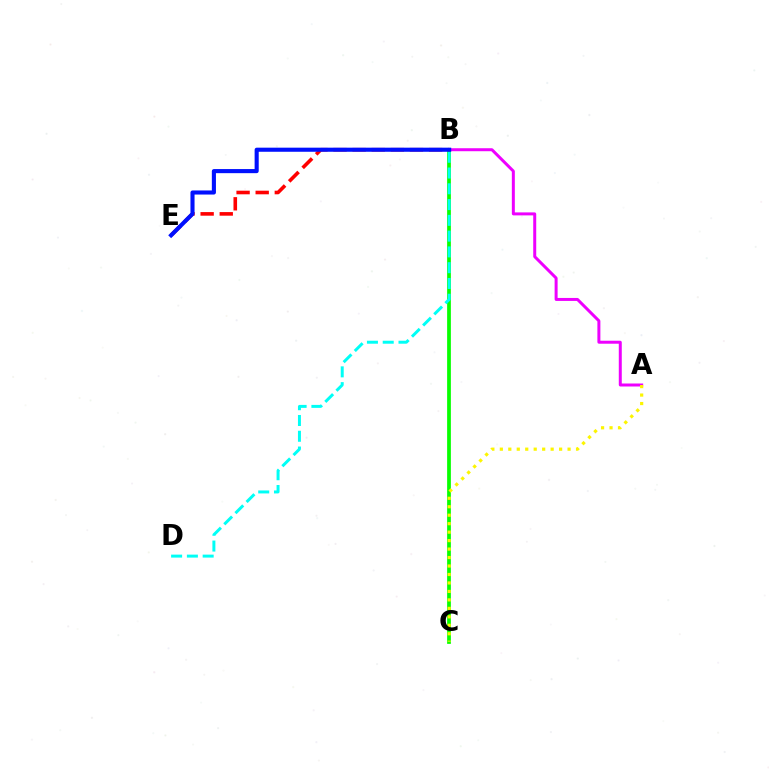{('B', 'E'): [{'color': '#ff0000', 'line_style': 'dashed', 'thickness': 2.6}, {'color': '#0010ff', 'line_style': 'solid', 'thickness': 2.95}], ('A', 'B'): [{'color': '#ee00ff', 'line_style': 'solid', 'thickness': 2.15}], ('B', 'C'): [{'color': '#08ff00', 'line_style': 'solid', 'thickness': 2.7}], ('A', 'C'): [{'color': '#fcf500', 'line_style': 'dotted', 'thickness': 2.3}], ('B', 'D'): [{'color': '#00fff6', 'line_style': 'dashed', 'thickness': 2.14}]}